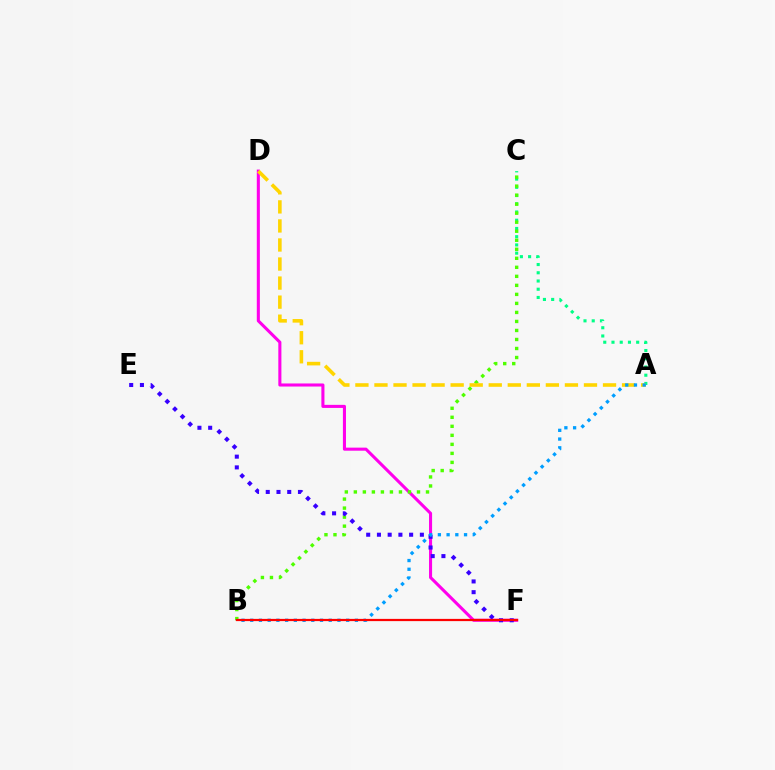{('D', 'F'): [{'color': '#ff00ed', 'line_style': 'solid', 'thickness': 2.21}], ('A', 'C'): [{'color': '#00ff86', 'line_style': 'dotted', 'thickness': 2.24}], ('B', 'C'): [{'color': '#4fff00', 'line_style': 'dotted', 'thickness': 2.45}], ('E', 'F'): [{'color': '#3700ff', 'line_style': 'dotted', 'thickness': 2.92}], ('A', 'D'): [{'color': '#ffd500', 'line_style': 'dashed', 'thickness': 2.59}], ('A', 'B'): [{'color': '#009eff', 'line_style': 'dotted', 'thickness': 2.37}], ('B', 'F'): [{'color': '#ff0000', 'line_style': 'solid', 'thickness': 1.6}]}